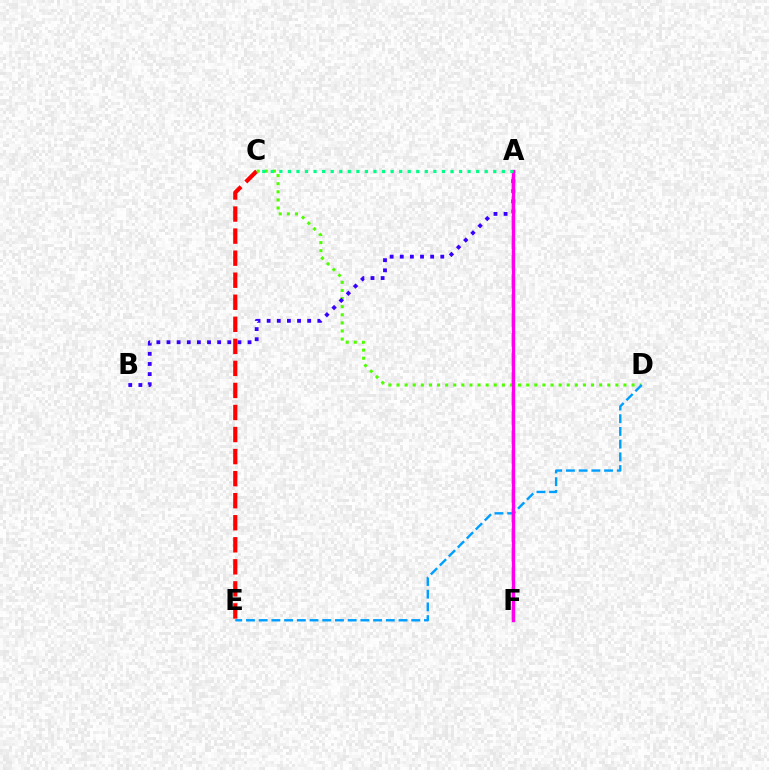{('C', 'E'): [{'color': '#ff0000', 'line_style': 'dashed', 'thickness': 3.0}], ('A', 'F'): [{'color': '#ffd500', 'line_style': 'dashed', 'thickness': 2.65}, {'color': '#ff00ed', 'line_style': 'solid', 'thickness': 2.38}], ('C', 'D'): [{'color': '#4fff00', 'line_style': 'dotted', 'thickness': 2.2}], ('D', 'E'): [{'color': '#009eff', 'line_style': 'dashed', 'thickness': 1.73}], ('A', 'B'): [{'color': '#3700ff', 'line_style': 'dotted', 'thickness': 2.75}], ('A', 'C'): [{'color': '#00ff86', 'line_style': 'dotted', 'thickness': 2.32}]}